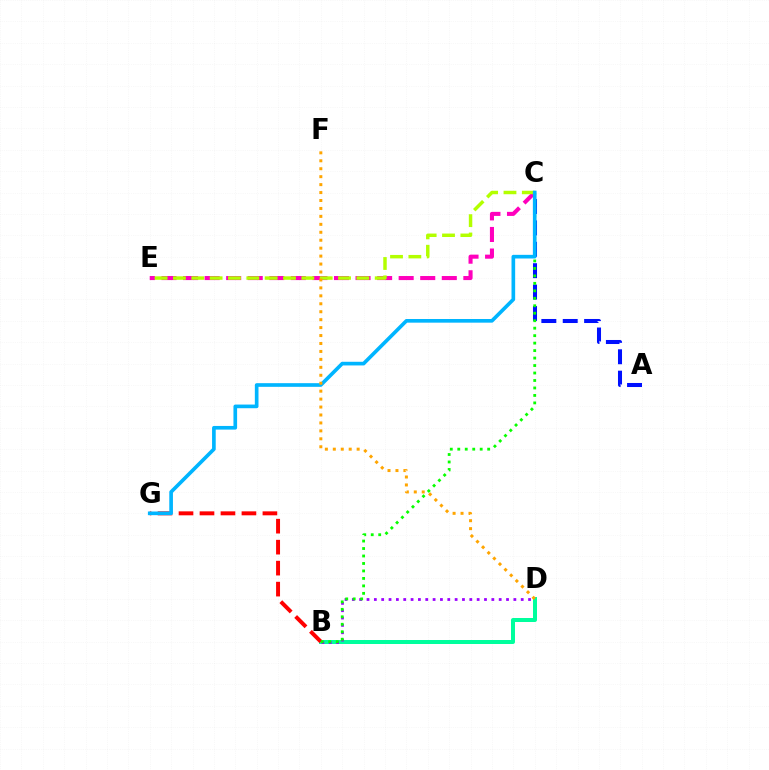{('C', 'E'): [{'color': '#ff00bd', 'line_style': 'dashed', 'thickness': 2.93}, {'color': '#b3ff00', 'line_style': 'dashed', 'thickness': 2.49}], ('B', 'D'): [{'color': '#00ff9d', 'line_style': 'solid', 'thickness': 2.88}, {'color': '#9b00ff', 'line_style': 'dotted', 'thickness': 2.0}], ('B', 'G'): [{'color': '#ff0000', 'line_style': 'dashed', 'thickness': 2.85}], ('A', 'C'): [{'color': '#0010ff', 'line_style': 'dashed', 'thickness': 2.91}], ('B', 'C'): [{'color': '#08ff00', 'line_style': 'dotted', 'thickness': 2.03}], ('C', 'G'): [{'color': '#00b5ff', 'line_style': 'solid', 'thickness': 2.63}], ('D', 'F'): [{'color': '#ffa500', 'line_style': 'dotted', 'thickness': 2.16}]}